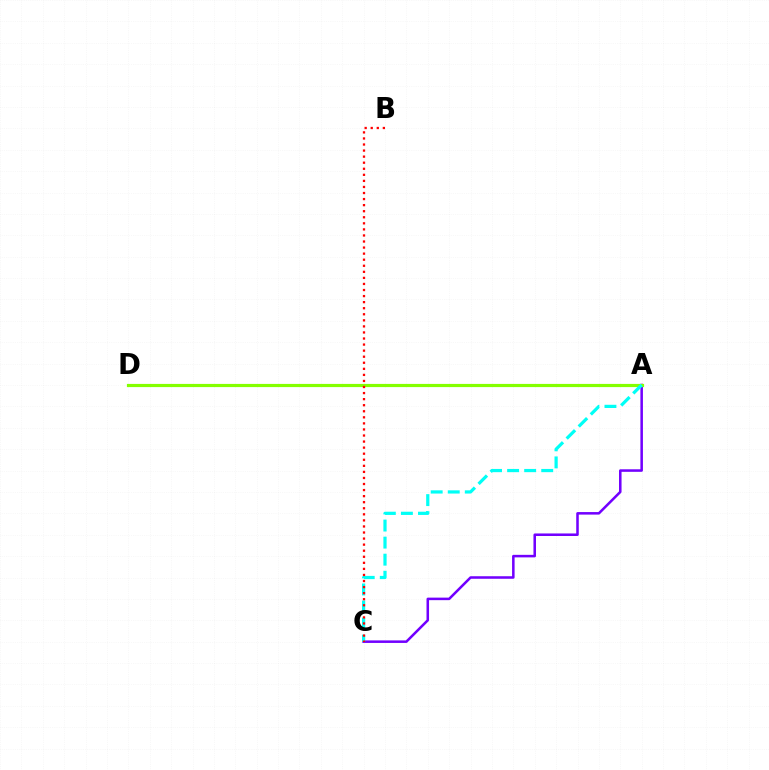{('A', 'C'): [{'color': '#7200ff', 'line_style': 'solid', 'thickness': 1.83}, {'color': '#00fff6', 'line_style': 'dashed', 'thickness': 2.32}], ('A', 'D'): [{'color': '#84ff00', 'line_style': 'solid', 'thickness': 2.29}], ('B', 'C'): [{'color': '#ff0000', 'line_style': 'dotted', 'thickness': 1.65}]}